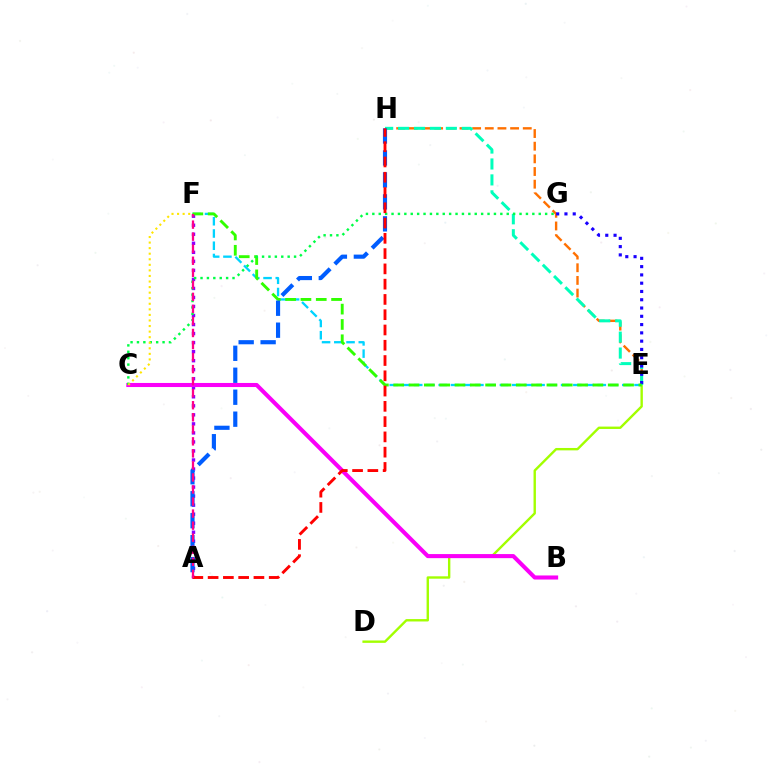{('E', 'H'): [{'color': '#ff7000', 'line_style': 'dashed', 'thickness': 1.72}, {'color': '#00ffbb', 'line_style': 'dashed', 'thickness': 2.16}], ('A', 'F'): [{'color': '#8a00ff', 'line_style': 'dotted', 'thickness': 2.45}, {'color': '#ff0088', 'line_style': 'dashed', 'thickness': 1.64}], ('D', 'E'): [{'color': '#a2ff00', 'line_style': 'solid', 'thickness': 1.72}], ('B', 'C'): [{'color': '#fa00f9', 'line_style': 'solid', 'thickness': 2.93}], ('E', 'F'): [{'color': '#00d3ff', 'line_style': 'dashed', 'thickness': 1.66}, {'color': '#31ff00', 'line_style': 'dashed', 'thickness': 2.08}], ('E', 'G'): [{'color': '#1900ff', 'line_style': 'dotted', 'thickness': 2.25}], ('A', 'H'): [{'color': '#005dff', 'line_style': 'dashed', 'thickness': 2.98}, {'color': '#ff0000', 'line_style': 'dashed', 'thickness': 2.07}], ('C', 'G'): [{'color': '#00ff45', 'line_style': 'dotted', 'thickness': 1.74}], ('C', 'F'): [{'color': '#ffe600', 'line_style': 'dotted', 'thickness': 1.51}]}